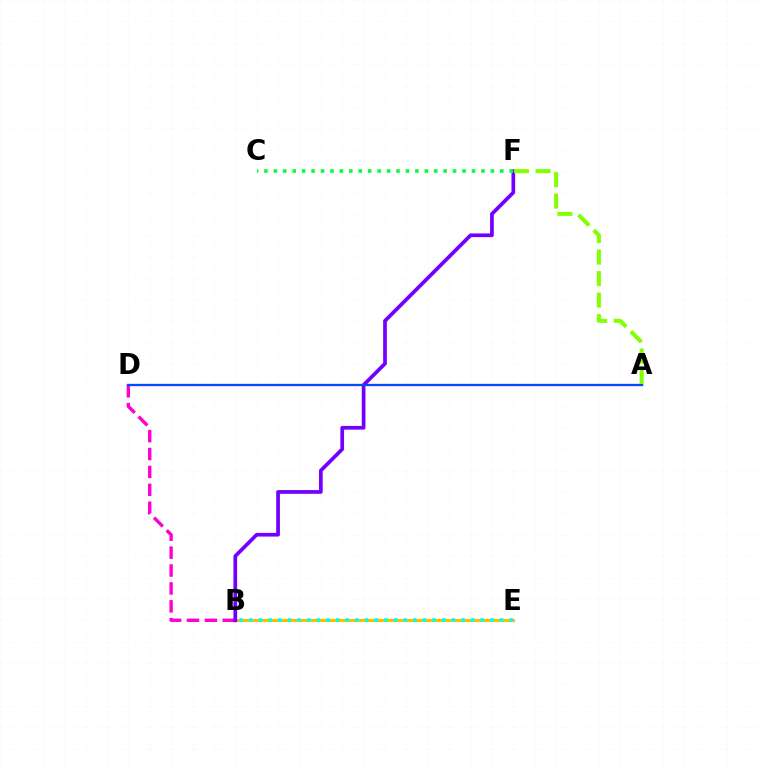{('B', 'E'): [{'color': '#ffbd00', 'line_style': 'solid', 'thickness': 2.22}, {'color': '#00fff6', 'line_style': 'dotted', 'thickness': 2.62}], ('B', 'D'): [{'color': '#ff00cf', 'line_style': 'dashed', 'thickness': 2.43}], ('B', 'F'): [{'color': '#7200ff', 'line_style': 'solid', 'thickness': 2.68}], ('A', 'D'): [{'color': '#ff0000', 'line_style': 'solid', 'thickness': 1.6}, {'color': '#004bff', 'line_style': 'solid', 'thickness': 1.53}], ('A', 'F'): [{'color': '#84ff00', 'line_style': 'dashed', 'thickness': 2.92}], ('C', 'F'): [{'color': '#00ff39', 'line_style': 'dotted', 'thickness': 2.56}]}